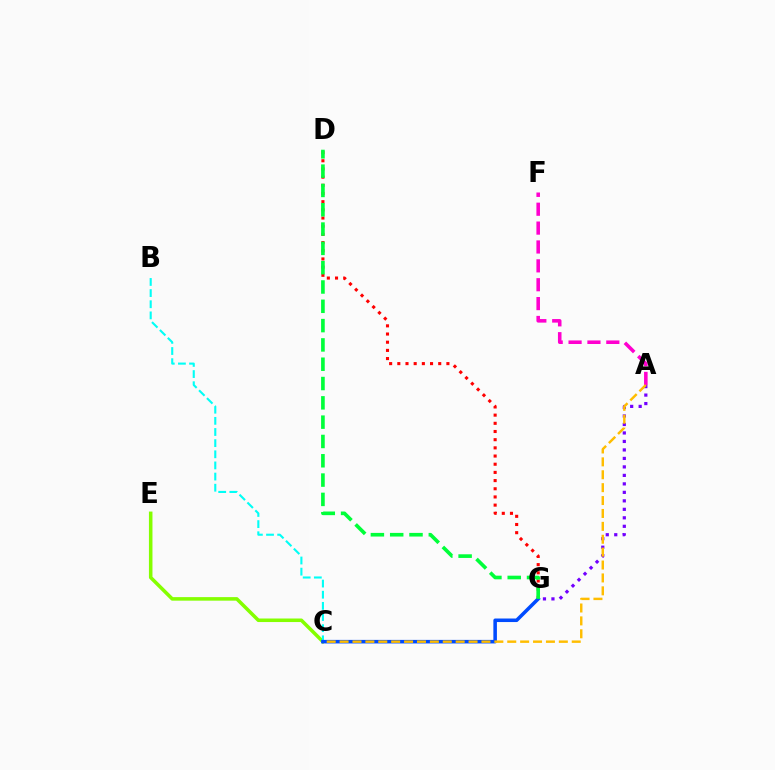{('D', 'G'): [{'color': '#ff0000', 'line_style': 'dotted', 'thickness': 2.22}, {'color': '#00ff39', 'line_style': 'dashed', 'thickness': 2.62}], ('C', 'E'): [{'color': '#84ff00', 'line_style': 'solid', 'thickness': 2.55}], ('B', 'C'): [{'color': '#00fff6', 'line_style': 'dashed', 'thickness': 1.51}], ('C', 'G'): [{'color': '#004bff', 'line_style': 'solid', 'thickness': 2.55}], ('A', 'G'): [{'color': '#7200ff', 'line_style': 'dotted', 'thickness': 2.31}], ('A', 'F'): [{'color': '#ff00cf', 'line_style': 'dashed', 'thickness': 2.56}], ('A', 'C'): [{'color': '#ffbd00', 'line_style': 'dashed', 'thickness': 1.75}]}